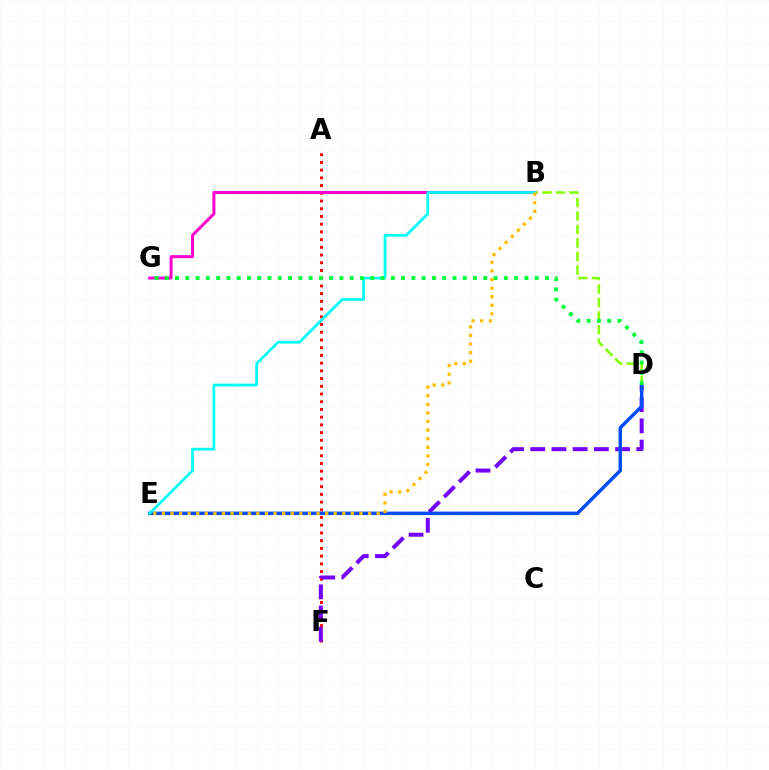{('B', 'D'): [{'color': '#84ff00', 'line_style': 'dashed', 'thickness': 1.83}], ('A', 'F'): [{'color': '#ff0000', 'line_style': 'dotted', 'thickness': 2.1}], ('D', 'F'): [{'color': '#7200ff', 'line_style': 'dashed', 'thickness': 2.88}], ('D', 'E'): [{'color': '#004bff', 'line_style': 'solid', 'thickness': 2.48}], ('B', 'G'): [{'color': '#ff00cf', 'line_style': 'solid', 'thickness': 2.18}], ('B', 'E'): [{'color': '#00fff6', 'line_style': 'solid', 'thickness': 1.96}, {'color': '#ffbd00', 'line_style': 'dotted', 'thickness': 2.33}], ('D', 'G'): [{'color': '#00ff39', 'line_style': 'dotted', 'thickness': 2.79}]}